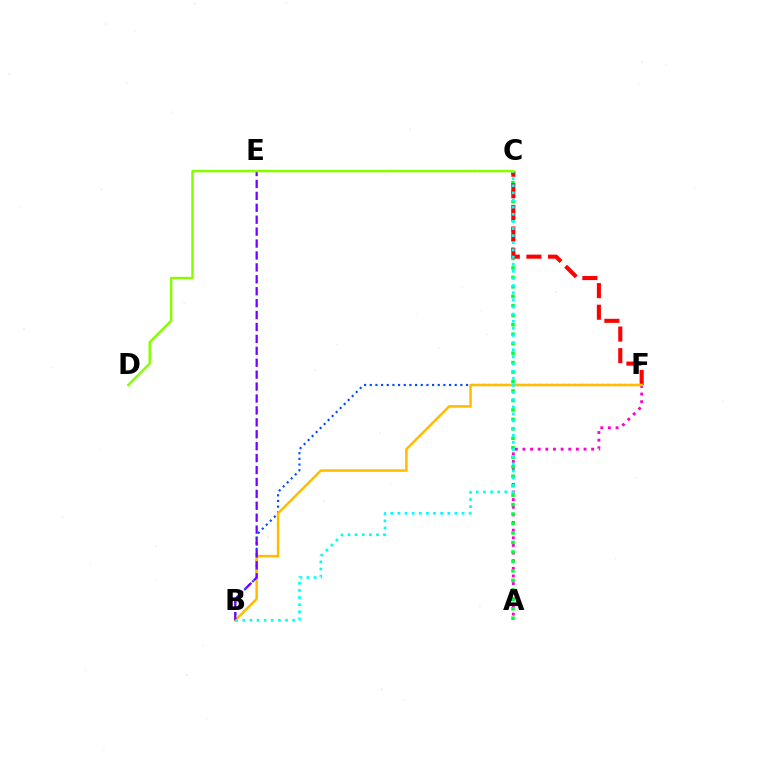{('B', 'F'): [{'color': '#004bff', 'line_style': 'dotted', 'thickness': 1.54}, {'color': '#ffbd00', 'line_style': 'solid', 'thickness': 1.83}], ('A', 'F'): [{'color': '#ff00cf', 'line_style': 'dotted', 'thickness': 2.07}], ('A', 'C'): [{'color': '#00ff39', 'line_style': 'dotted', 'thickness': 2.57}], ('C', 'F'): [{'color': '#ff0000', 'line_style': 'dashed', 'thickness': 2.93}], ('B', 'E'): [{'color': '#7200ff', 'line_style': 'dashed', 'thickness': 1.62}], ('B', 'C'): [{'color': '#00fff6', 'line_style': 'dotted', 'thickness': 1.94}], ('C', 'D'): [{'color': '#84ff00', 'line_style': 'solid', 'thickness': 1.76}]}